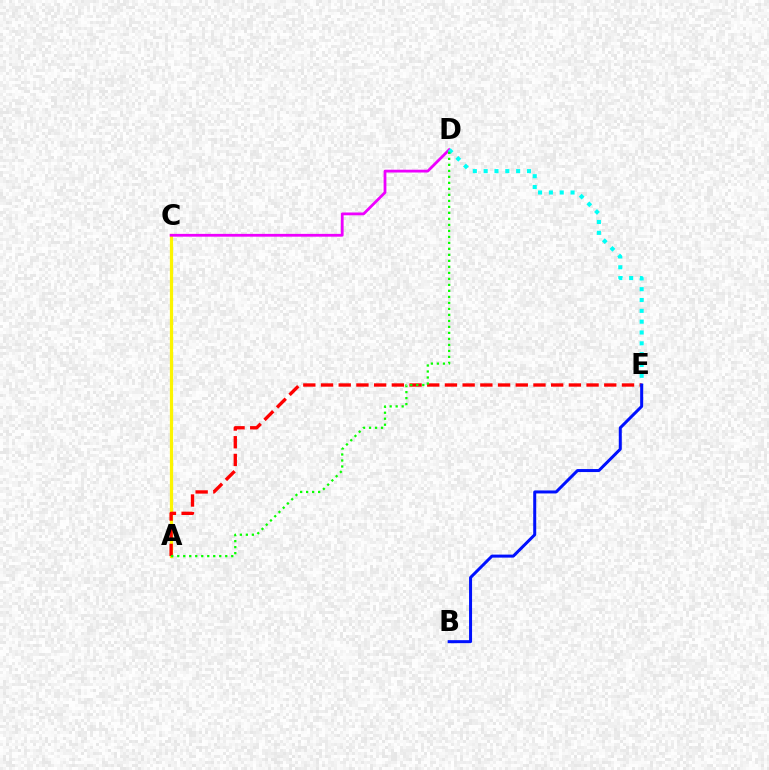{('A', 'C'): [{'color': '#fcf500', 'line_style': 'solid', 'thickness': 2.32}], ('C', 'D'): [{'color': '#ee00ff', 'line_style': 'solid', 'thickness': 2.01}], ('A', 'E'): [{'color': '#ff0000', 'line_style': 'dashed', 'thickness': 2.41}], ('D', 'E'): [{'color': '#00fff6', 'line_style': 'dotted', 'thickness': 2.94}], ('A', 'D'): [{'color': '#08ff00', 'line_style': 'dotted', 'thickness': 1.63}], ('B', 'E'): [{'color': '#0010ff', 'line_style': 'solid', 'thickness': 2.17}]}